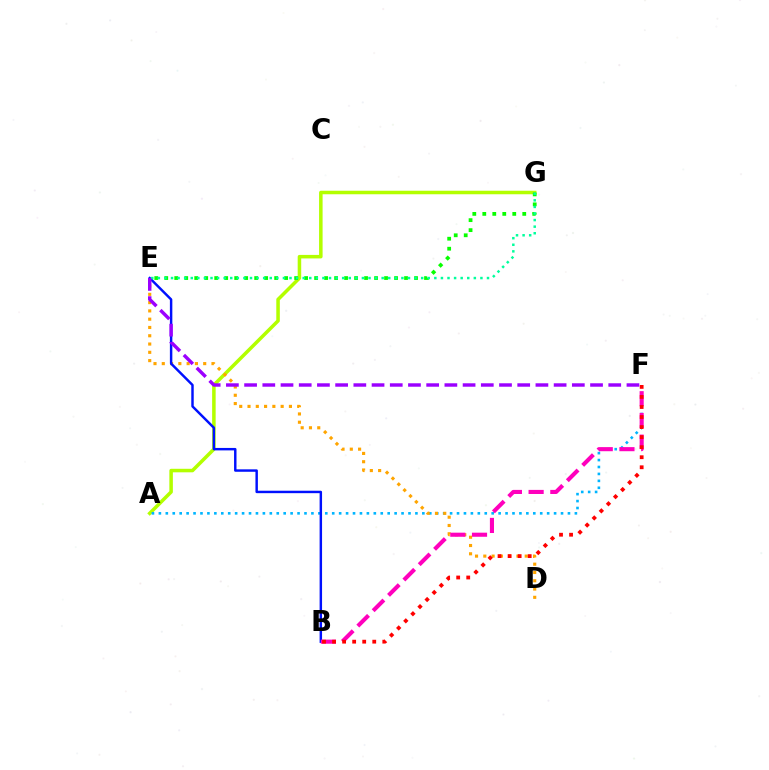{('A', 'G'): [{'color': '#b3ff00', 'line_style': 'solid', 'thickness': 2.54}], ('A', 'F'): [{'color': '#00b5ff', 'line_style': 'dotted', 'thickness': 1.88}], ('D', 'E'): [{'color': '#ffa500', 'line_style': 'dotted', 'thickness': 2.25}], ('E', 'G'): [{'color': '#08ff00', 'line_style': 'dotted', 'thickness': 2.71}, {'color': '#00ff9d', 'line_style': 'dotted', 'thickness': 1.79}], ('B', 'E'): [{'color': '#0010ff', 'line_style': 'solid', 'thickness': 1.76}], ('B', 'F'): [{'color': '#ff00bd', 'line_style': 'dashed', 'thickness': 2.95}, {'color': '#ff0000', 'line_style': 'dotted', 'thickness': 2.73}], ('E', 'F'): [{'color': '#9b00ff', 'line_style': 'dashed', 'thickness': 2.47}]}